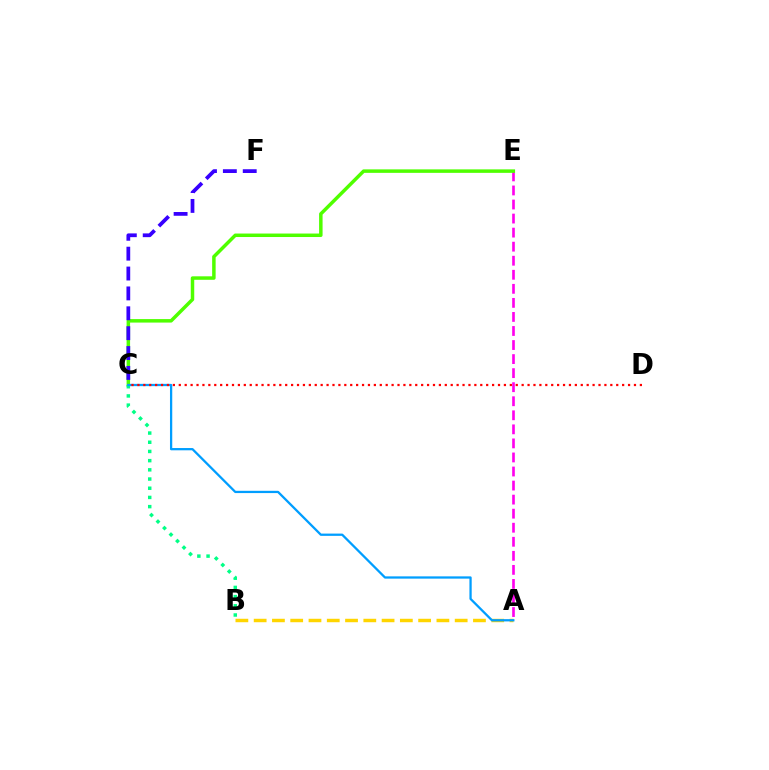{('A', 'E'): [{'color': '#ff00ed', 'line_style': 'dashed', 'thickness': 1.91}], ('C', 'E'): [{'color': '#4fff00', 'line_style': 'solid', 'thickness': 2.51}], ('A', 'B'): [{'color': '#ffd500', 'line_style': 'dashed', 'thickness': 2.48}], ('C', 'F'): [{'color': '#3700ff', 'line_style': 'dashed', 'thickness': 2.7}], ('B', 'C'): [{'color': '#00ff86', 'line_style': 'dotted', 'thickness': 2.5}], ('A', 'C'): [{'color': '#009eff', 'line_style': 'solid', 'thickness': 1.63}], ('C', 'D'): [{'color': '#ff0000', 'line_style': 'dotted', 'thickness': 1.61}]}